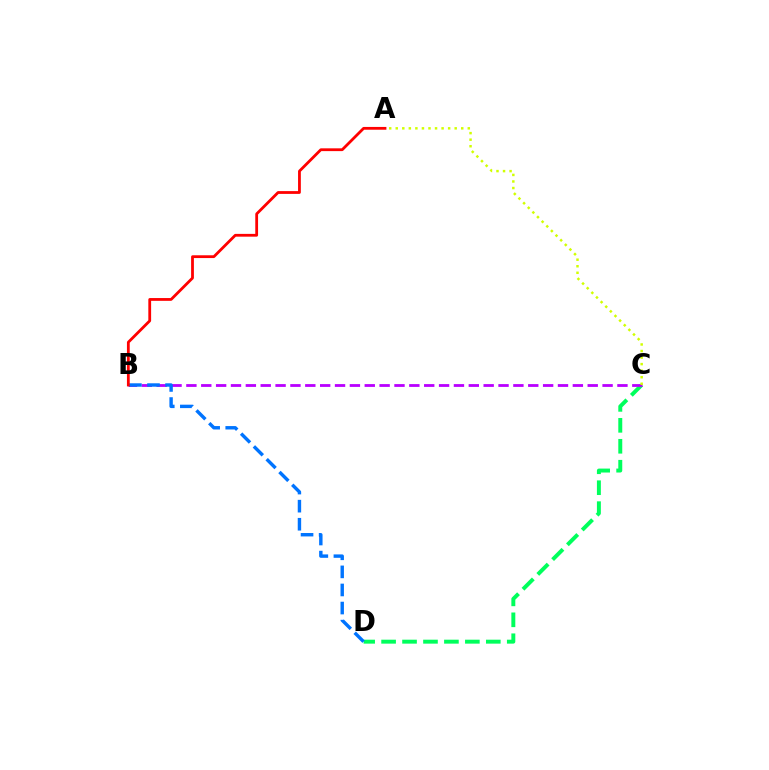{('C', 'D'): [{'color': '#00ff5c', 'line_style': 'dashed', 'thickness': 2.84}], ('B', 'C'): [{'color': '#b900ff', 'line_style': 'dashed', 'thickness': 2.02}], ('B', 'D'): [{'color': '#0074ff', 'line_style': 'dashed', 'thickness': 2.46}], ('A', 'B'): [{'color': '#ff0000', 'line_style': 'solid', 'thickness': 2.01}], ('A', 'C'): [{'color': '#d1ff00', 'line_style': 'dotted', 'thickness': 1.78}]}